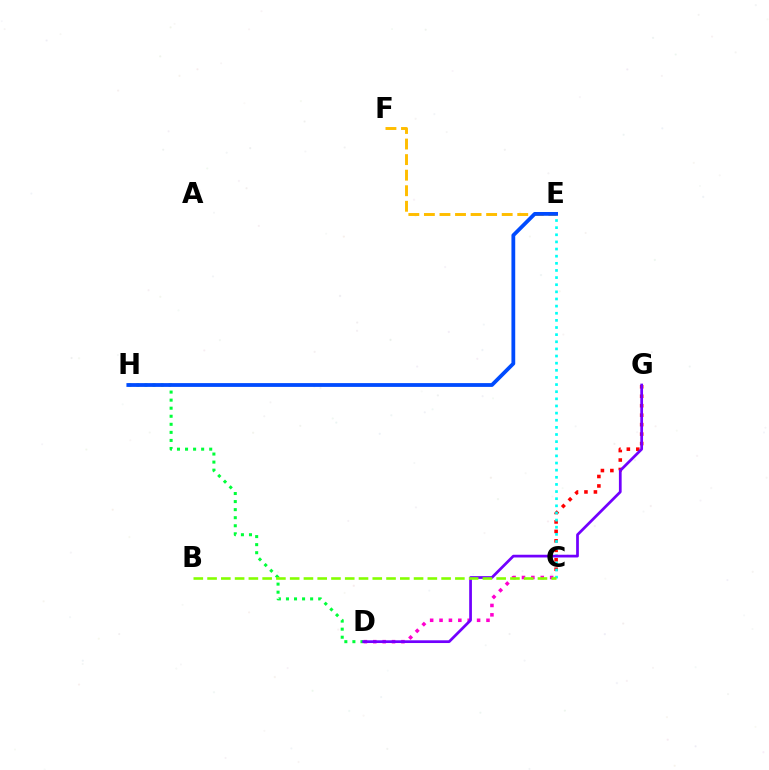{('C', 'D'): [{'color': '#ff00cf', 'line_style': 'dotted', 'thickness': 2.55}], ('C', 'G'): [{'color': '#ff0000', 'line_style': 'dotted', 'thickness': 2.57}], ('D', 'H'): [{'color': '#00ff39', 'line_style': 'dotted', 'thickness': 2.19}], ('C', 'E'): [{'color': '#00fff6', 'line_style': 'dotted', 'thickness': 1.94}], ('E', 'F'): [{'color': '#ffbd00', 'line_style': 'dashed', 'thickness': 2.11}], ('D', 'G'): [{'color': '#7200ff', 'line_style': 'solid', 'thickness': 1.97}], ('E', 'H'): [{'color': '#004bff', 'line_style': 'solid', 'thickness': 2.73}], ('B', 'C'): [{'color': '#84ff00', 'line_style': 'dashed', 'thickness': 1.87}]}